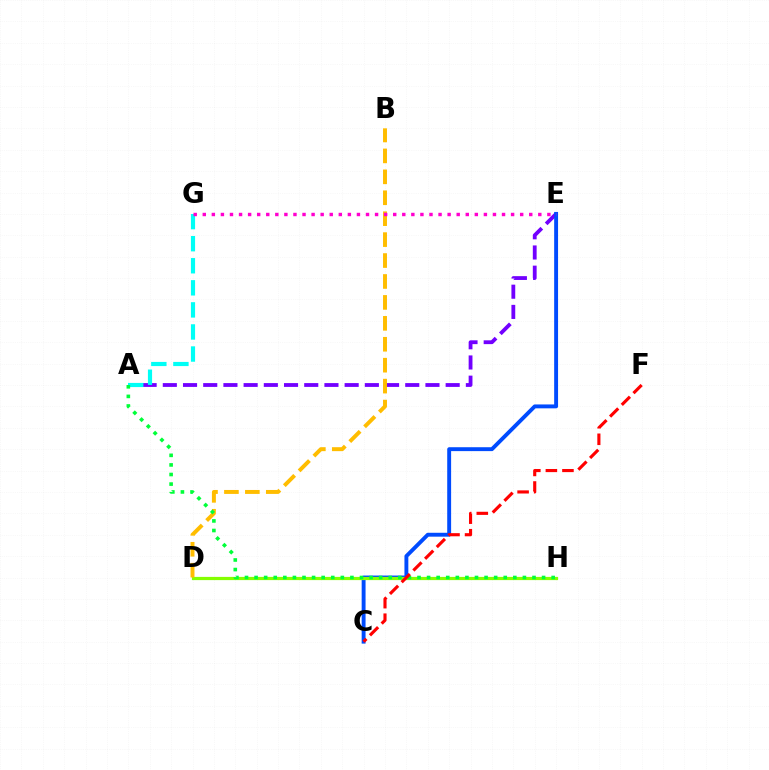{('A', 'E'): [{'color': '#7200ff', 'line_style': 'dashed', 'thickness': 2.74}], ('C', 'E'): [{'color': '#004bff', 'line_style': 'solid', 'thickness': 2.8}], ('D', 'H'): [{'color': '#84ff00', 'line_style': 'solid', 'thickness': 2.31}], ('A', 'G'): [{'color': '#00fff6', 'line_style': 'dashed', 'thickness': 3.0}], ('B', 'D'): [{'color': '#ffbd00', 'line_style': 'dashed', 'thickness': 2.84}], ('E', 'G'): [{'color': '#ff00cf', 'line_style': 'dotted', 'thickness': 2.46}], ('A', 'H'): [{'color': '#00ff39', 'line_style': 'dotted', 'thickness': 2.6}], ('C', 'F'): [{'color': '#ff0000', 'line_style': 'dashed', 'thickness': 2.25}]}